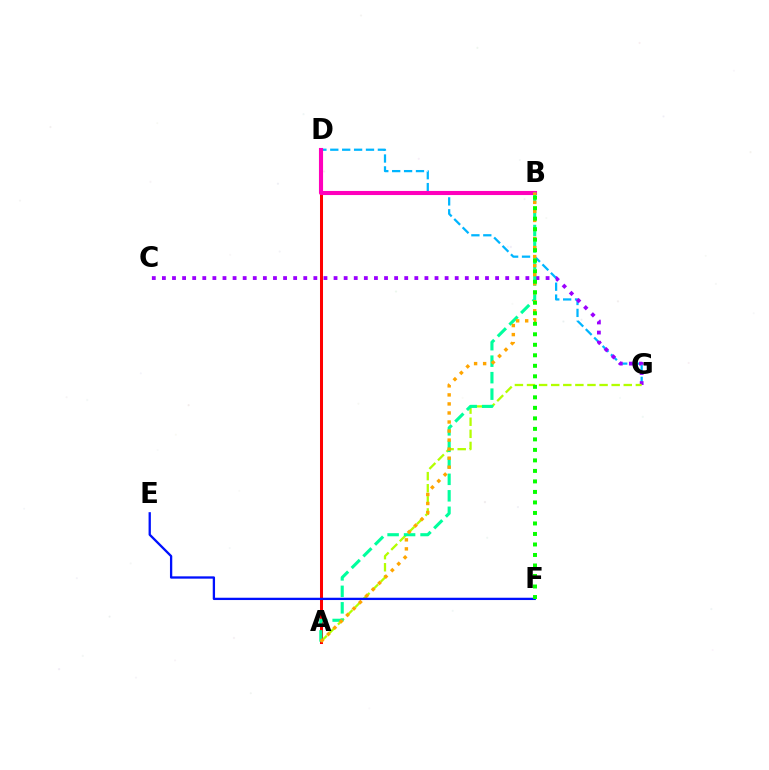{('D', 'G'): [{'color': '#00b5ff', 'line_style': 'dashed', 'thickness': 1.62}], ('C', 'G'): [{'color': '#9b00ff', 'line_style': 'dotted', 'thickness': 2.74}], ('A', 'G'): [{'color': '#b3ff00', 'line_style': 'dashed', 'thickness': 1.64}], ('A', 'D'): [{'color': '#ff0000', 'line_style': 'solid', 'thickness': 2.18}], ('B', 'D'): [{'color': '#ff00bd', 'line_style': 'solid', 'thickness': 2.95}], ('A', 'B'): [{'color': '#00ff9d', 'line_style': 'dashed', 'thickness': 2.24}, {'color': '#ffa500', 'line_style': 'dotted', 'thickness': 2.46}], ('E', 'F'): [{'color': '#0010ff', 'line_style': 'solid', 'thickness': 1.66}], ('B', 'F'): [{'color': '#08ff00', 'line_style': 'dotted', 'thickness': 2.86}]}